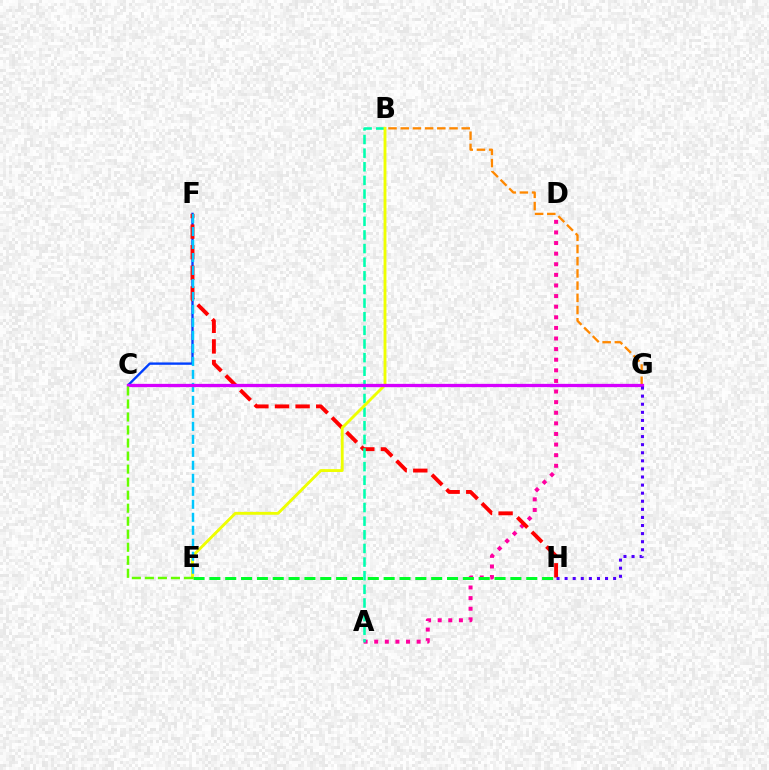{('A', 'D'): [{'color': '#ff00a0', 'line_style': 'dotted', 'thickness': 2.88}], ('B', 'G'): [{'color': '#ff8800', 'line_style': 'dashed', 'thickness': 1.66}], ('C', 'F'): [{'color': '#003fff', 'line_style': 'solid', 'thickness': 1.7}], ('F', 'H'): [{'color': '#ff0000', 'line_style': 'dashed', 'thickness': 2.8}], ('A', 'B'): [{'color': '#00ffaf', 'line_style': 'dashed', 'thickness': 1.85}], ('B', 'E'): [{'color': '#eeff00', 'line_style': 'solid', 'thickness': 2.06}], ('E', 'F'): [{'color': '#00c7ff', 'line_style': 'dashed', 'thickness': 1.76}], ('E', 'H'): [{'color': '#00ff27', 'line_style': 'dashed', 'thickness': 2.15}], ('C', 'G'): [{'color': '#d600ff', 'line_style': 'solid', 'thickness': 2.36}], ('G', 'H'): [{'color': '#4f00ff', 'line_style': 'dotted', 'thickness': 2.2}], ('C', 'E'): [{'color': '#66ff00', 'line_style': 'dashed', 'thickness': 1.77}]}